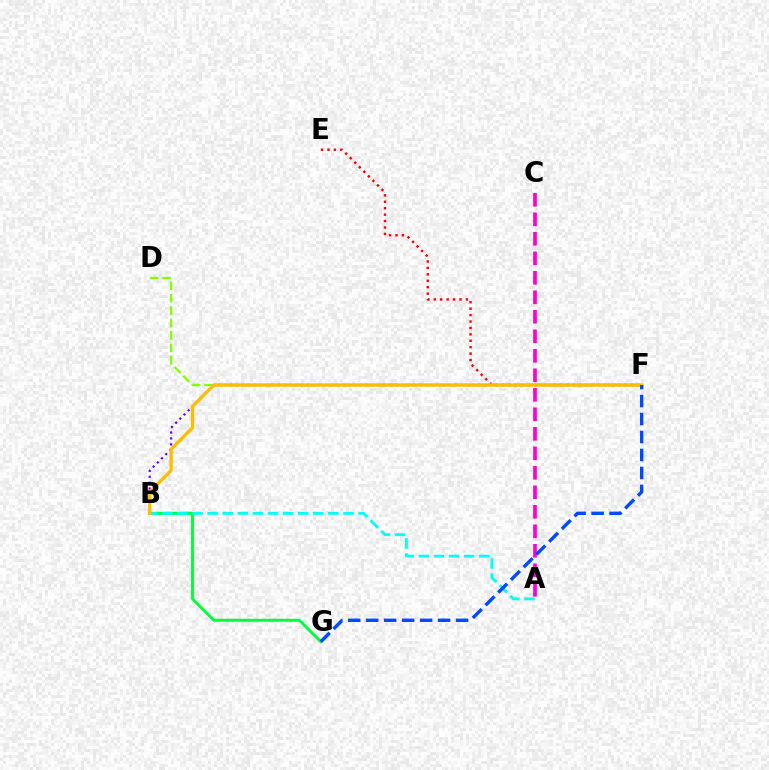{('E', 'F'): [{'color': '#ff0000', 'line_style': 'dotted', 'thickness': 1.75}], ('D', 'F'): [{'color': '#84ff00', 'line_style': 'dashed', 'thickness': 1.69}], ('B', 'F'): [{'color': '#7200ff', 'line_style': 'dotted', 'thickness': 1.6}, {'color': '#ffbd00', 'line_style': 'solid', 'thickness': 2.41}], ('B', 'G'): [{'color': '#00ff39', 'line_style': 'solid', 'thickness': 2.12}], ('A', 'B'): [{'color': '#00fff6', 'line_style': 'dashed', 'thickness': 2.05}], ('A', 'C'): [{'color': '#ff00cf', 'line_style': 'dashed', 'thickness': 2.65}], ('F', 'G'): [{'color': '#004bff', 'line_style': 'dashed', 'thickness': 2.44}]}